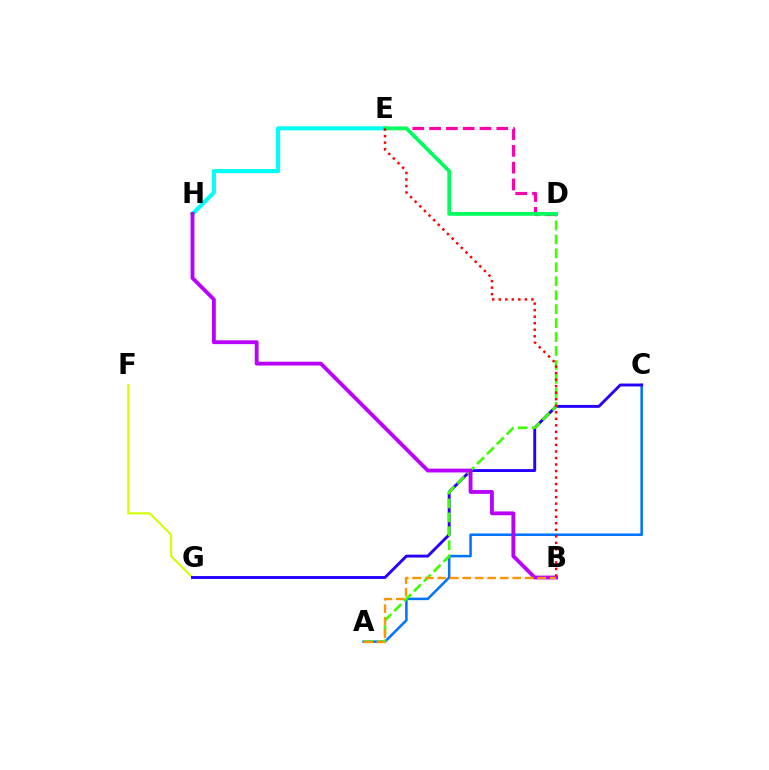{('A', 'C'): [{'color': '#0074ff', 'line_style': 'solid', 'thickness': 1.83}], ('F', 'G'): [{'color': '#d1ff00', 'line_style': 'solid', 'thickness': 1.5}], ('E', 'H'): [{'color': '#00fff6', 'line_style': 'solid', 'thickness': 2.95}], ('C', 'G'): [{'color': '#2500ff', 'line_style': 'solid', 'thickness': 2.09}], ('A', 'D'): [{'color': '#3dff00', 'line_style': 'dashed', 'thickness': 1.9}], ('B', 'H'): [{'color': '#b900ff', 'line_style': 'solid', 'thickness': 2.75}], ('D', 'E'): [{'color': '#ff00ac', 'line_style': 'dashed', 'thickness': 2.28}, {'color': '#00ff5c', 'line_style': 'solid', 'thickness': 2.7}], ('A', 'B'): [{'color': '#ff9400', 'line_style': 'dashed', 'thickness': 1.7}], ('B', 'E'): [{'color': '#ff0000', 'line_style': 'dotted', 'thickness': 1.77}]}